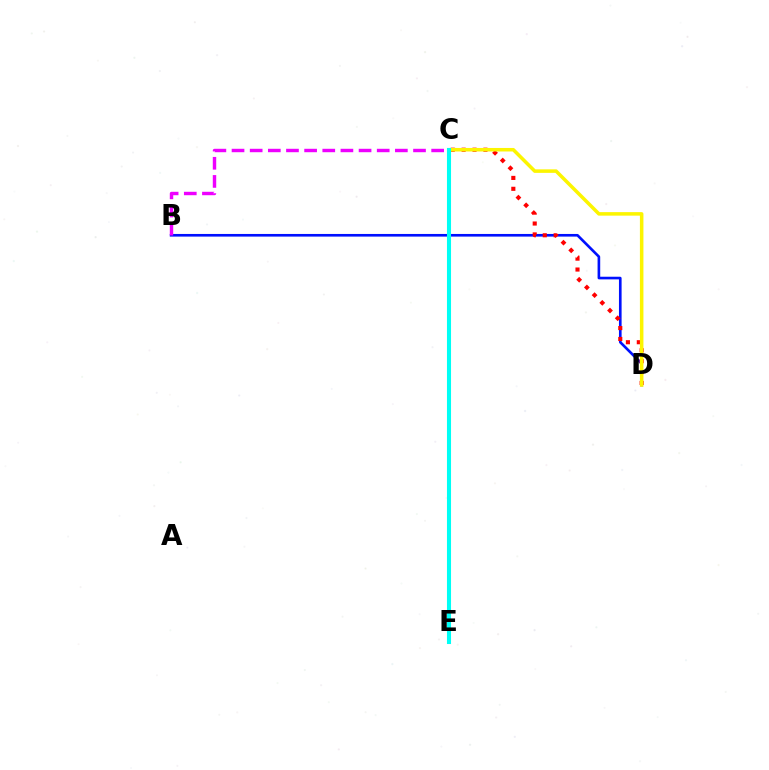{('B', 'D'): [{'color': '#0010ff', 'line_style': 'solid', 'thickness': 1.9}], ('B', 'C'): [{'color': '#ee00ff', 'line_style': 'dashed', 'thickness': 2.47}], ('C', 'E'): [{'color': '#08ff00', 'line_style': 'dashed', 'thickness': 2.79}, {'color': '#00fff6', 'line_style': 'solid', 'thickness': 2.93}], ('C', 'D'): [{'color': '#ff0000', 'line_style': 'dotted', 'thickness': 2.96}, {'color': '#fcf500', 'line_style': 'solid', 'thickness': 2.53}]}